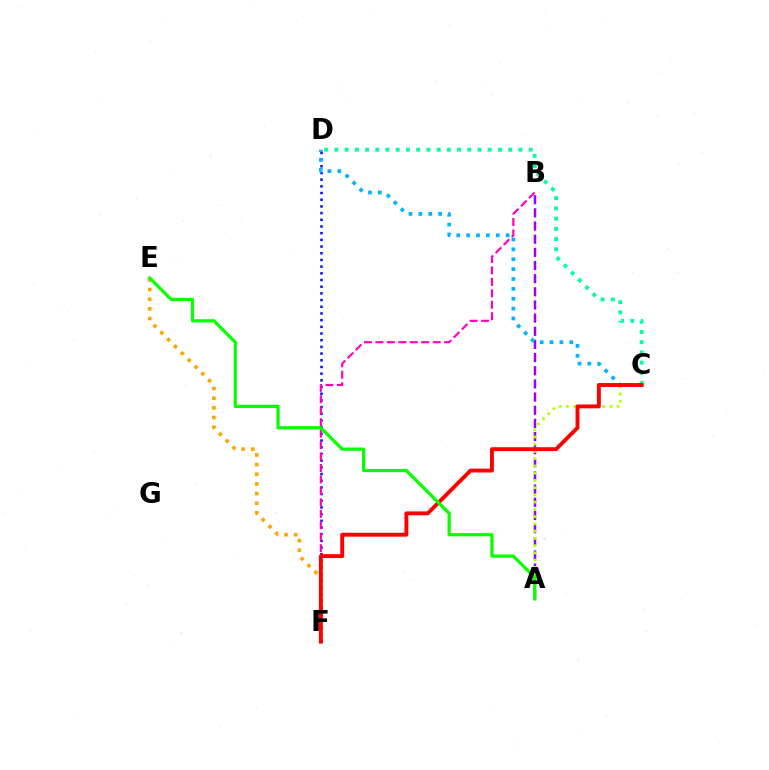{('E', 'F'): [{'color': '#ffa500', 'line_style': 'dotted', 'thickness': 2.62}], ('D', 'F'): [{'color': '#0010ff', 'line_style': 'dotted', 'thickness': 1.82}], ('A', 'B'): [{'color': '#9b00ff', 'line_style': 'dashed', 'thickness': 1.79}], ('A', 'C'): [{'color': '#b3ff00', 'line_style': 'dotted', 'thickness': 1.97}], ('B', 'F'): [{'color': '#ff00bd', 'line_style': 'dashed', 'thickness': 1.56}], ('C', 'D'): [{'color': '#00b5ff', 'line_style': 'dotted', 'thickness': 2.68}, {'color': '#00ff9d', 'line_style': 'dotted', 'thickness': 2.78}], ('C', 'F'): [{'color': '#ff0000', 'line_style': 'solid', 'thickness': 2.81}], ('A', 'E'): [{'color': '#08ff00', 'line_style': 'solid', 'thickness': 2.33}]}